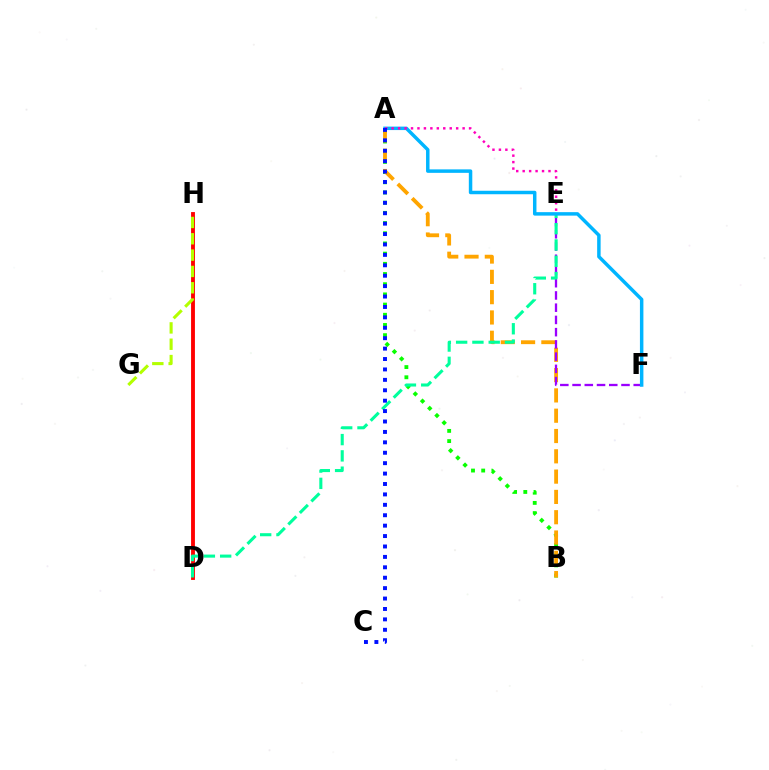{('A', 'B'): [{'color': '#08ff00', 'line_style': 'dotted', 'thickness': 2.77}, {'color': '#ffa500', 'line_style': 'dashed', 'thickness': 2.76}], ('D', 'H'): [{'color': '#ff0000', 'line_style': 'solid', 'thickness': 2.78}], ('G', 'H'): [{'color': '#b3ff00', 'line_style': 'dashed', 'thickness': 2.22}], ('E', 'F'): [{'color': '#9b00ff', 'line_style': 'dashed', 'thickness': 1.66}], ('D', 'E'): [{'color': '#00ff9d', 'line_style': 'dashed', 'thickness': 2.21}], ('A', 'F'): [{'color': '#00b5ff', 'line_style': 'solid', 'thickness': 2.5}], ('A', 'E'): [{'color': '#ff00bd', 'line_style': 'dotted', 'thickness': 1.75}], ('A', 'C'): [{'color': '#0010ff', 'line_style': 'dotted', 'thickness': 2.83}]}